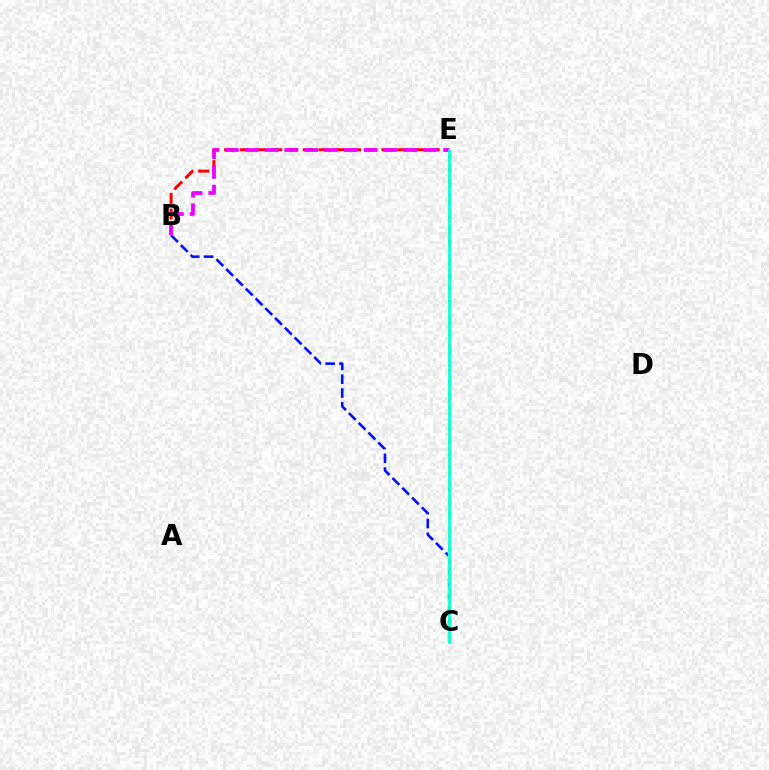{('B', 'C'): [{'color': '#0010ff', 'line_style': 'dashed', 'thickness': 1.88}], ('C', 'E'): [{'color': '#08ff00', 'line_style': 'dashed', 'thickness': 2.05}, {'color': '#fcf500', 'line_style': 'dashed', 'thickness': 1.61}, {'color': '#00fff6', 'line_style': 'solid', 'thickness': 1.92}], ('B', 'E'): [{'color': '#ff0000', 'line_style': 'dashed', 'thickness': 2.14}, {'color': '#ee00ff', 'line_style': 'dashed', 'thickness': 2.7}]}